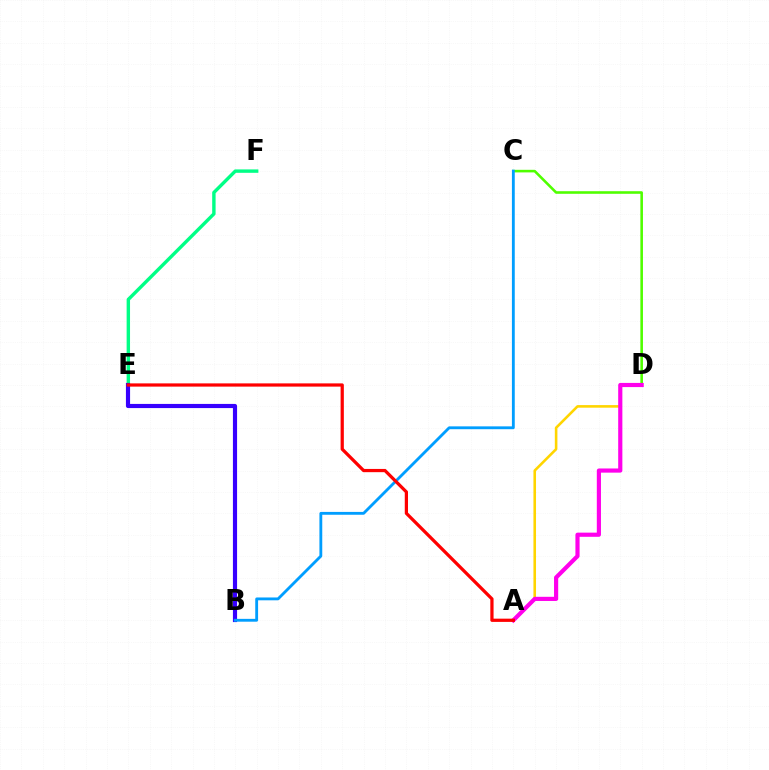{('A', 'D'): [{'color': '#ffd500', 'line_style': 'solid', 'thickness': 1.86}, {'color': '#ff00ed', 'line_style': 'solid', 'thickness': 3.0}], ('E', 'F'): [{'color': '#00ff86', 'line_style': 'solid', 'thickness': 2.45}], ('B', 'E'): [{'color': '#3700ff', 'line_style': 'solid', 'thickness': 2.99}], ('C', 'D'): [{'color': '#4fff00', 'line_style': 'solid', 'thickness': 1.86}], ('B', 'C'): [{'color': '#009eff', 'line_style': 'solid', 'thickness': 2.04}], ('A', 'E'): [{'color': '#ff0000', 'line_style': 'solid', 'thickness': 2.33}]}